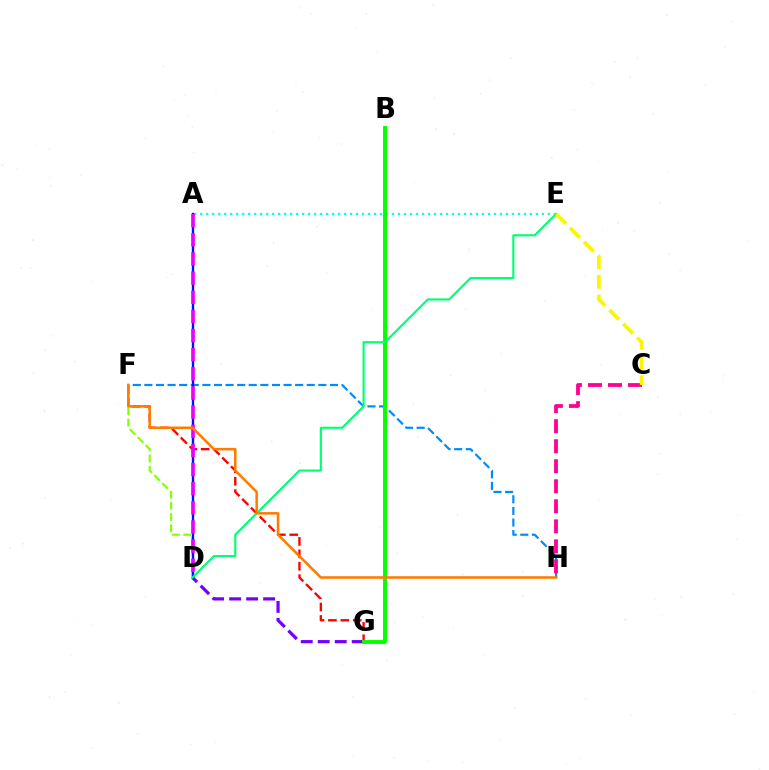{('D', 'G'): [{'color': '#7200ff', 'line_style': 'dashed', 'thickness': 2.31}], ('F', 'G'): [{'color': '#ff0000', 'line_style': 'dashed', 'thickness': 1.69}], ('F', 'H'): [{'color': '#008cff', 'line_style': 'dashed', 'thickness': 1.58}, {'color': '#ff7c00', 'line_style': 'solid', 'thickness': 1.84}], ('A', 'E'): [{'color': '#00fff6', 'line_style': 'dotted', 'thickness': 1.63}], ('C', 'H'): [{'color': '#ff0094', 'line_style': 'dashed', 'thickness': 2.72}], ('B', 'G'): [{'color': '#08ff00', 'line_style': 'solid', 'thickness': 2.84}], ('D', 'F'): [{'color': '#84ff00', 'line_style': 'dashed', 'thickness': 1.52}], ('A', 'D'): [{'color': '#0010ff', 'line_style': 'solid', 'thickness': 1.72}, {'color': '#ee00ff', 'line_style': 'dashed', 'thickness': 2.6}], ('D', 'E'): [{'color': '#00ff74', 'line_style': 'solid', 'thickness': 1.54}], ('C', 'E'): [{'color': '#fcf500', 'line_style': 'dashed', 'thickness': 2.67}]}